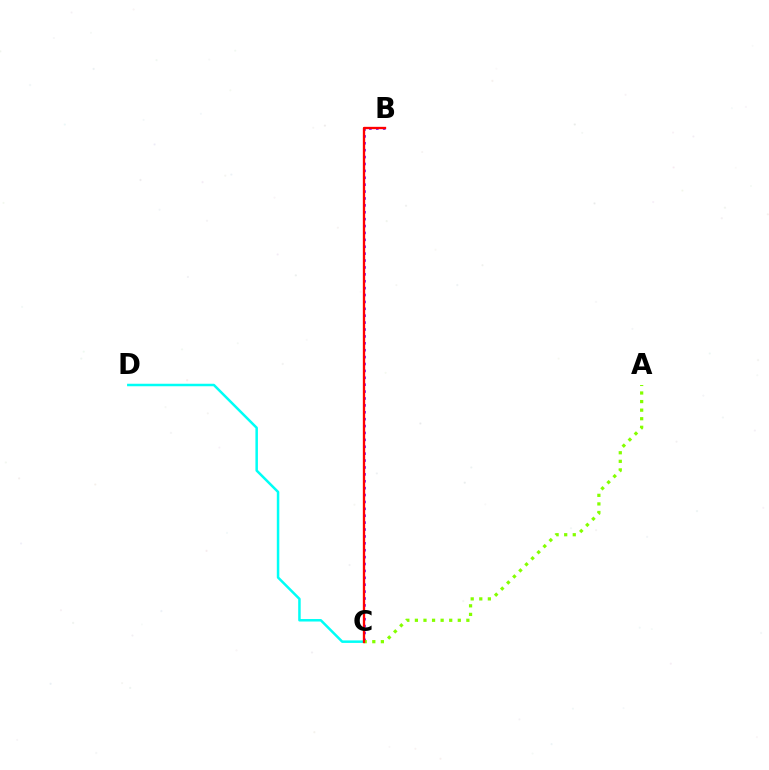{('B', 'C'): [{'color': '#7200ff', 'line_style': 'dotted', 'thickness': 1.87}, {'color': '#ff0000', 'line_style': 'solid', 'thickness': 1.67}], ('C', 'D'): [{'color': '#00fff6', 'line_style': 'solid', 'thickness': 1.8}], ('A', 'C'): [{'color': '#84ff00', 'line_style': 'dotted', 'thickness': 2.33}]}